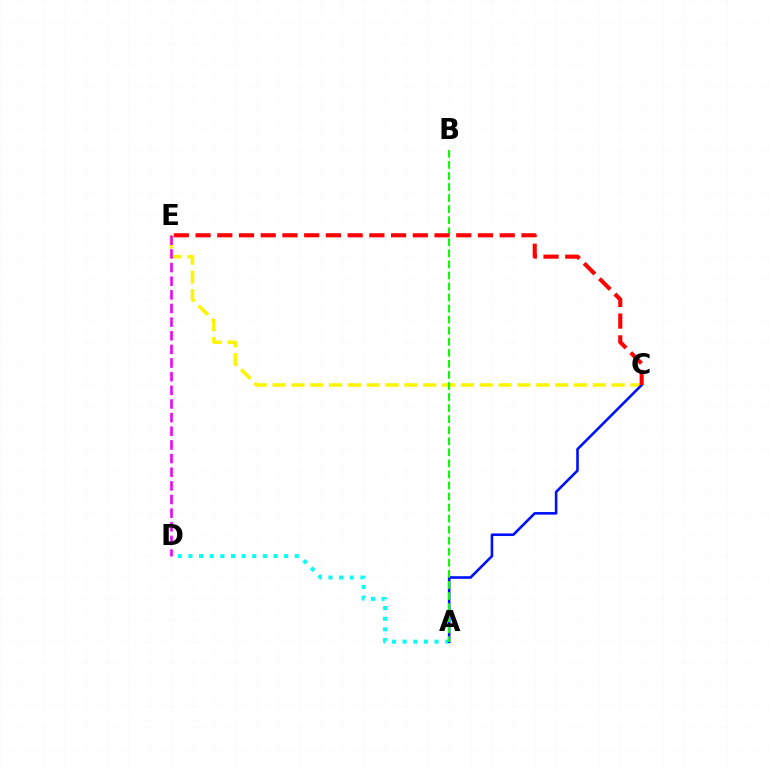{('A', 'D'): [{'color': '#00fff6', 'line_style': 'dotted', 'thickness': 2.89}], ('C', 'E'): [{'color': '#fcf500', 'line_style': 'dashed', 'thickness': 2.56}, {'color': '#ff0000', 'line_style': 'dashed', 'thickness': 2.95}], ('A', 'C'): [{'color': '#0010ff', 'line_style': 'solid', 'thickness': 1.87}], ('A', 'B'): [{'color': '#08ff00', 'line_style': 'dashed', 'thickness': 1.5}], ('D', 'E'): [{'color': '#ee00ff', 'line_style': 'dashed', 'thickness': 1.85}]}